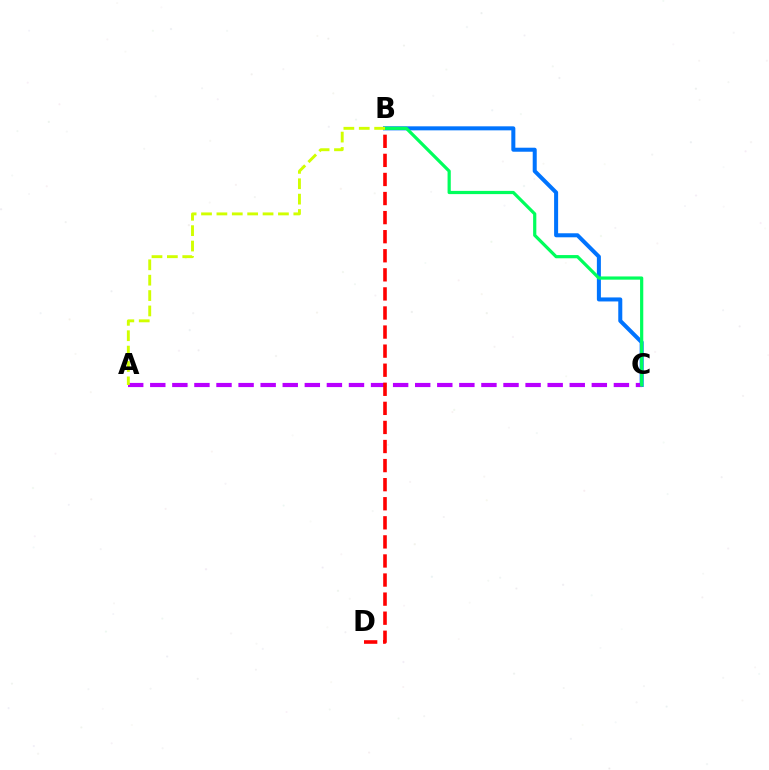{('B', 'C'): [{'color': '#0074ff', 'line_style': 'solid', 'thickness': 2.89}, {'color': '#00ff5c', 'line_style': 'solid', 'thickness': 2.31}], ('A', 'C'): [{'color': '#b900ff', 'line_style': 'dashed', 'thickness': 3.0}], ('B', 'D'): [{'color': '#ff0000', 'line_style': 'dashed', 'thickness': 2.59}], ('A', 'B'): [{'color': '#d1ff00', 'line_style': 'dashed', 'thickness': 2.09}]}